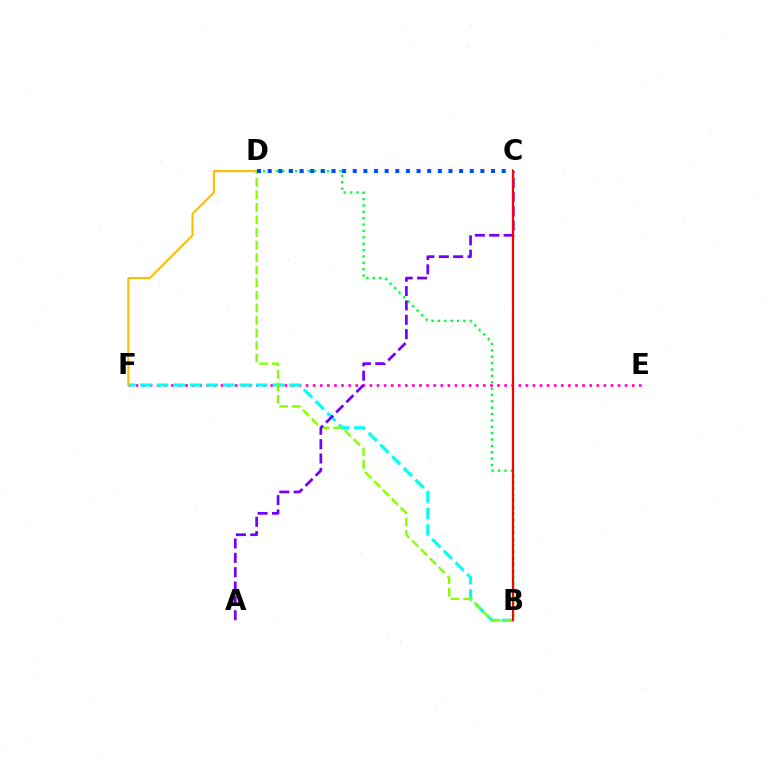{('E', 'F'): [{'color': '#ff00cf', 'line_style': 'dotted', 'thickness': 1.93}], ('B', 'F'): [{'color': '#00fff6', 'line_style': 'dashed', 'thickness': 2.25}], ('D', 'F'): [{'color': '#ffbd00', 'line_style': 'solid', 'thickness': 1.52}], ('B', 'D'): [{'color': '#84ff00', 'line_style': 'dashed', 'thickness': 1.71}, {'color': '#00ff39', 'line_style': 'dotted', 'thickness': 1.73}], ('C', 'D'): [{'color': '#004bff', 'line_style': 'dotted', 'thickness': 2.89}], ('A', 'C'): [{'color': '#7200ff', 'line_style': 'dashed', 'thickness': 1.95}], ('B', 'C'): [{'color': '#ff0000', 'line_style': 'solid', 'thickness': 1.6}]}